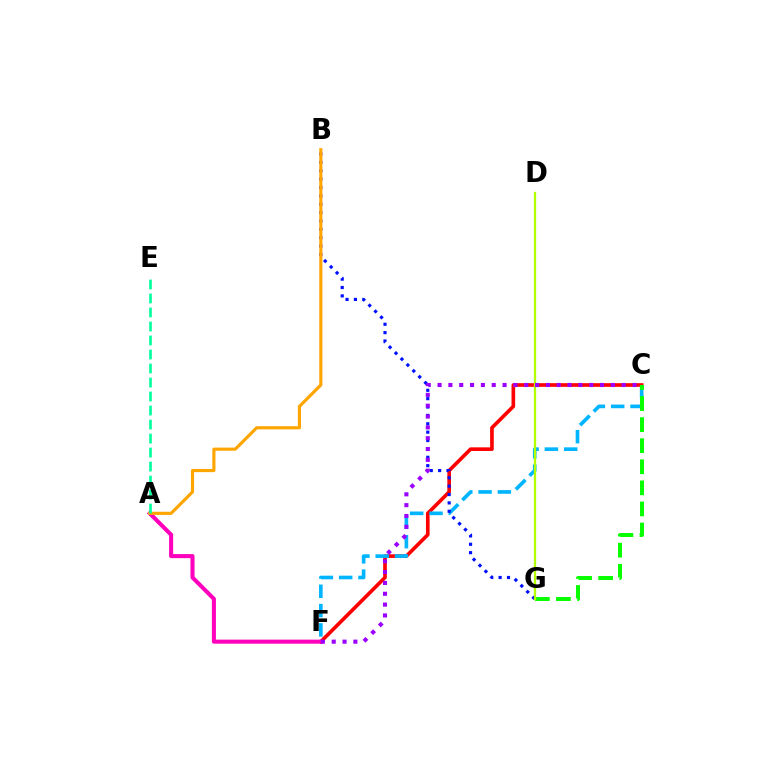{('C', 'F'): [{'color': '#ff0000', 'line_style': 'solid', 'thickness': 2.62}, {'color': '#00b5ff', 'line_style': 'dashed', 'thickness': 2.62}, {'color': '#9b00ff', 'line_style': 'dotted', 'thickness': 2.94}], ('C', 'G'): [{'color': '#08ff00', 'line_style': 'dashed', 'thickness': 2.86}], ('B', 'G'): [{'color': '#0010ff', 'line_style': 'dotted', 'thickness': 2.28}], ('D', 'G'): [{'color': '#b3ff00', 'line_style': 'solid', 'thickness': 1.66}], ('A', 'F'): [{'color': '#ff00bd', 'line_style': 'solid', 'thickness': 2.93}], ('A', 'B'): [{'color': '#ffa500', 'line_style': 'solid', 'thickness': 2.26}], ('A', 'E'): [{'color': '#00ff9d', 'line_style': 'dashed', 'thickness': 1.9}]}